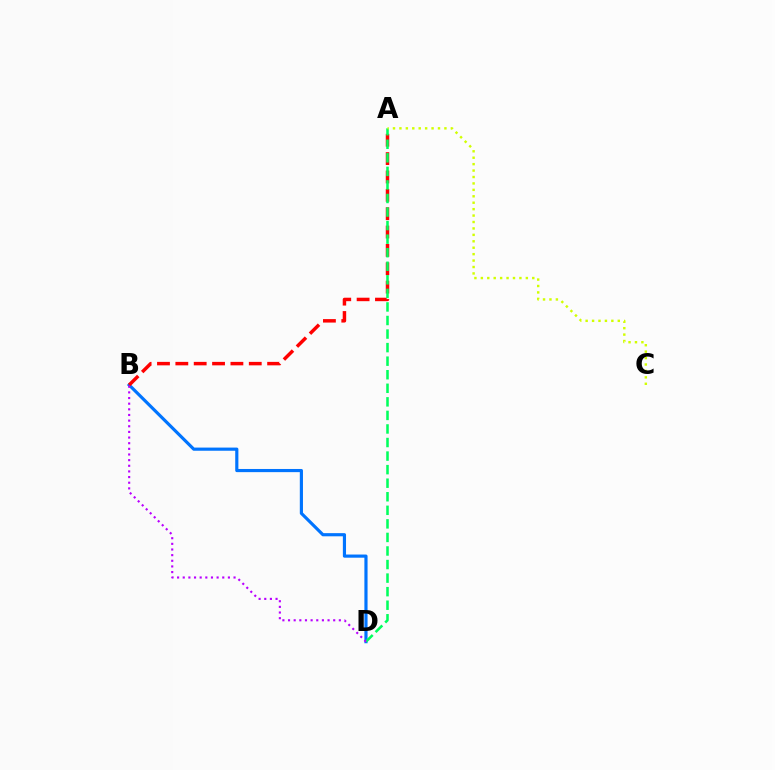{('B', 'D'): [{'color': '#0074ff', 'line_style': 'solid', 'thickness': 2.28}, {'color': '#b900ff', 'line_style': 'dotted', 'thickness': 1.53}], ('A', 'B'): [{'color': '#ff0000', 'line_style': 'dashed', 'thickness': 2.49}], ('A', 'D'): [{'color': '#00ff5c', 'line_style': 'dashed', 'thickness': 1.84}], ('A', 'C'): [{'color': '#d1ff00', 'line_style': 'dotted', 'thickness': 1.75}]}